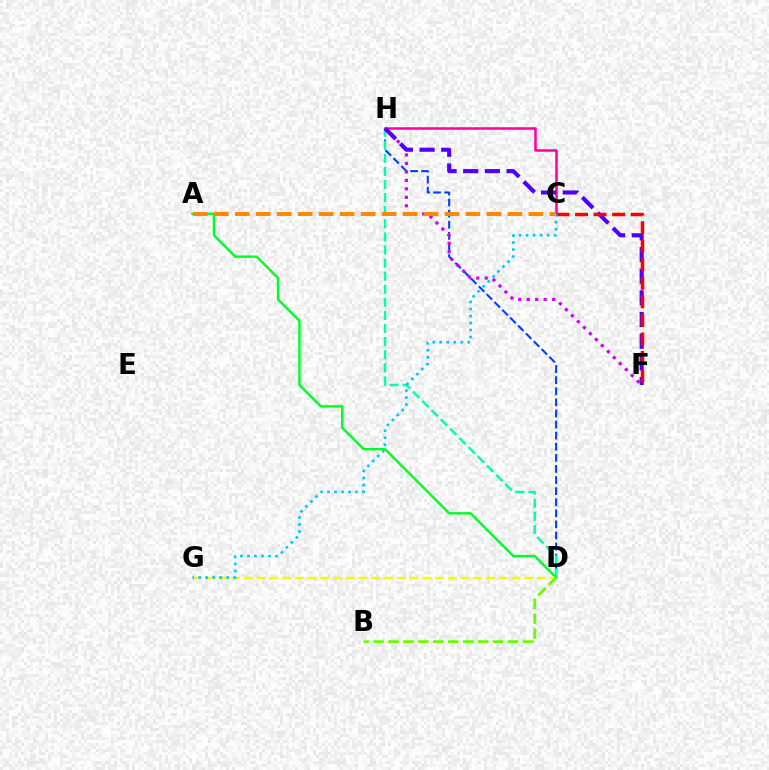{('D', 'H'): [{'color': '#003fff', 'line_style': 'dashed', 'thickness': 1.51}, {'color': '#00ffaf', 'line_style': 'dashed', 'thickness': 1.78}], ('A', 'D'): [{'color': '#00ff27', 'line_style': 'solid', 'thickness': 1.74}], ('D', 'G'): [{'color': '#eeff00', 'line_style': 'dashed', 'thickness': 1.73}], ('F', 'H'): [{'color': '#d600ff', 'line_style': 'dotted', 'thickness': 2.3}, {'color': '#4f00ff', 'line_style': 'dashed', 'thickness': 2.94}], ('C', 'H'): [{'color': '#ff00a0', 'line_style': 'solid', 'thickness': 1.81}], ('C', 'F'): [{'color': '#ff0000', 'line_style': 'dashed', 'thickness': 2.52}], ('C', 'G'): [{'color': '#00c7ff', 'line_style': 'dotted', 'thickness': 1.9}], ('B', 'D'): [{'color': '#66ff00', 'line_style': 'dashed', 'thickness': 2.03}], ('A', 'C'): [{'color': '#ff8800', 'line_style': 'dashed', 'thickness': 2.85}]}